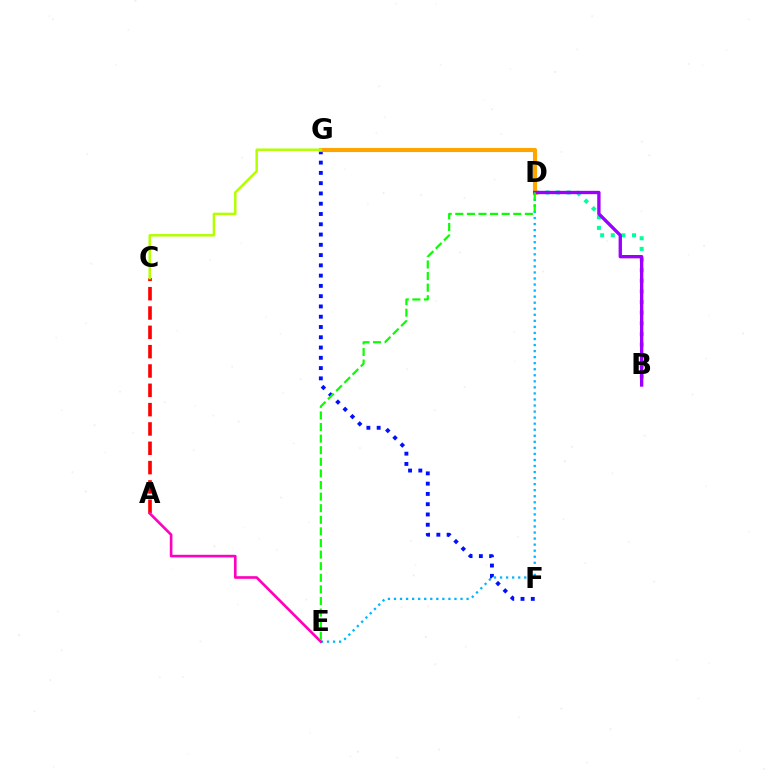{('F', 'G'): [{'color': '#0010ff', 'line_style': 'dotted', 'thickness': 2.79}], ('B', 'D'): [{'color': '#00ff9d', 'line_style': 'dotted', 'thickness': 2.89}, {'color': '#9b00ff', 'line_style': 'solid', 'thickness': 2.41}], ('A', 'C'): [{'color': '#ff0000', 'line_style': 'dashed', 'thickness': 2.63}], ('D', 'G'): [{'color': '#ffa500', 'line_style': 'solid', 'thickness': 2.97}], ('C', 'G'): [{'color': '#b3ff00', 'line_style': 'solid', 'thickness': 1.78}], ('D', 'E'): [{'color': '#00b5ff', 'line_style': 'dotted', 'thickness': 1.64}, {'color': '#08ff00', 'line_style': 'dashed', 'thickness': 1.58}], ('A', 'E'): [{'color': '#ff00bd', 'line_style': 'solid', 'thickness': 1.9}]}